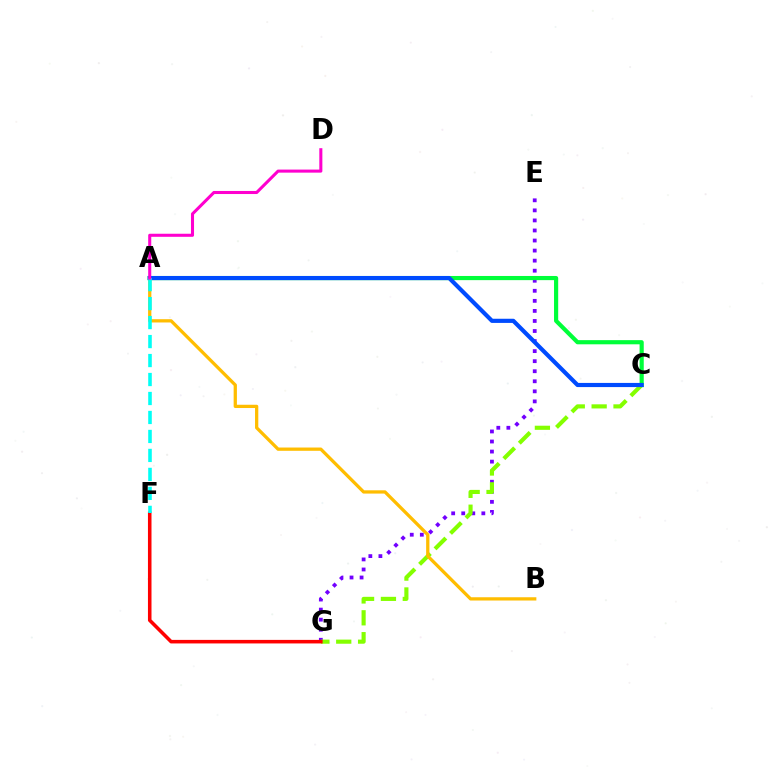{('E', 'G'): [{'color': '#7200ff', 'line_style': 'dotted', 'thickness': 2.73}], ('C', 'G'): [{'color': '#84ff00', 'line_style': 'dashed', 'thickness': 2.97}], ('F', 'G'): [{'color': '#ff0000', 'line_style': 'solid', 'thickness': 2.55}], ('A', 'C'): [{'color': '#00ff39', 'line_style': 'solid', 'thickness': 3.0}, {'color': '#004bff', 'line_style': 'solid', 'thickness': 3.0}], ('A', 'B'): [{'color': '#ffbd00', 'line_style': 'solid', 'thickness': 2.36}], ('A', 'F'): [{'color': '#00fff6', 'line_style': 'dashed', 'thickness': 2.58}], ('A', 'D'): [{'color': '#ff00cf', 'line_style': 'solid', 'thickness': 2.2}]}